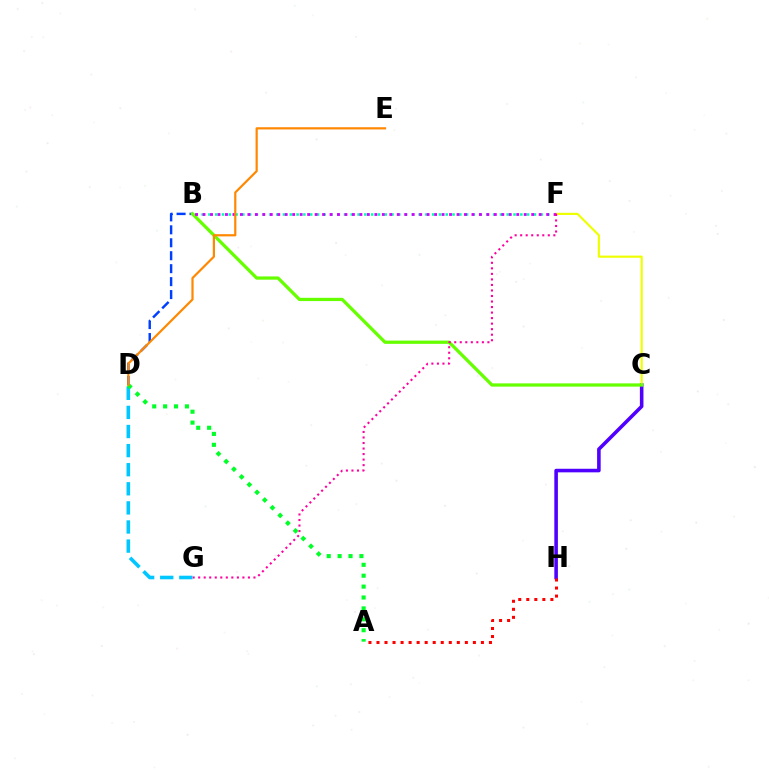{('C', 'H'): [{'color': '#4f00ff', 'line_style': 'solid', 'thickness': 2.57}], ('B', 'D'): [{'color': '#003fff', 'line_style': 'dashed', 'thickness': 1.76}], ('A', 'H'): [{'color': '#ff0000', 'line_style': 'dotted', 'thickness': 2.18}], ('B', 'F'): [{'color': '#00ffaf', 'line_style': 'dotted', 'thickness': 1.84}, {'color': '#d600ff', 'line_style': 'dotted', 'thickness': 2.03}], ('C', 'F'): [{'color': '#eeff00', 'line_style': 'solid', 'thickness': 1.55}], ('B', 'C'): [{'color': '#66ff00', 'line_style': 'solid', 'thickness': 2.34}], ('F', 'G'): [{'color': '#ff00a0', 'line_style': 'dotted', 'thickness': 1.5}], ('D', 'G'): [{'color': '#00c7ff', 'line_style': 'dashed', 'thickness': 2.59}], ('A', 'D'): [{'color': '#00ff27', 'line_style': 'dotted', 'thickness': 2.96}], ('D', 'E'): [{'color': '#ff8800', 'line_style': 'solid', 'thickness': 1.59}]}